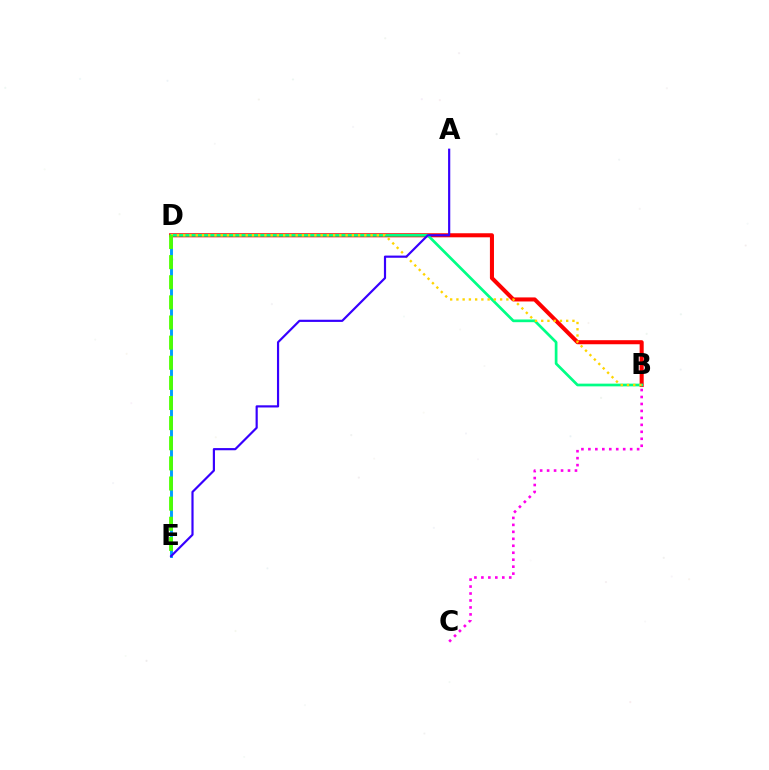{('B', 'D'): [{'color': '#ff0000', 'line_style': 'solid', 'thickness': 2.92}, {'color': '#00ff86', 'line_style': 'solid', 'thickness': 1.95}, {'color': '#ffd500', 'line_style': 'dotted', 'thickness': 1.7}], ('D', 'E'): [{'color': '#009eff', 'line_style': 'solid', 'thickness': 2.09}, {'color': '#4fff00', 'line_style': 'dashed', 'thickness': 2.73}], ('A', 'E'): [{'color': '#3700ff', 'line_style': 'solid', 'thickness': 1.57}], ('B', 'C'): [{'color': '#ff00ed', 'line_style': 'dotted', 'thickness': 1.89}]}